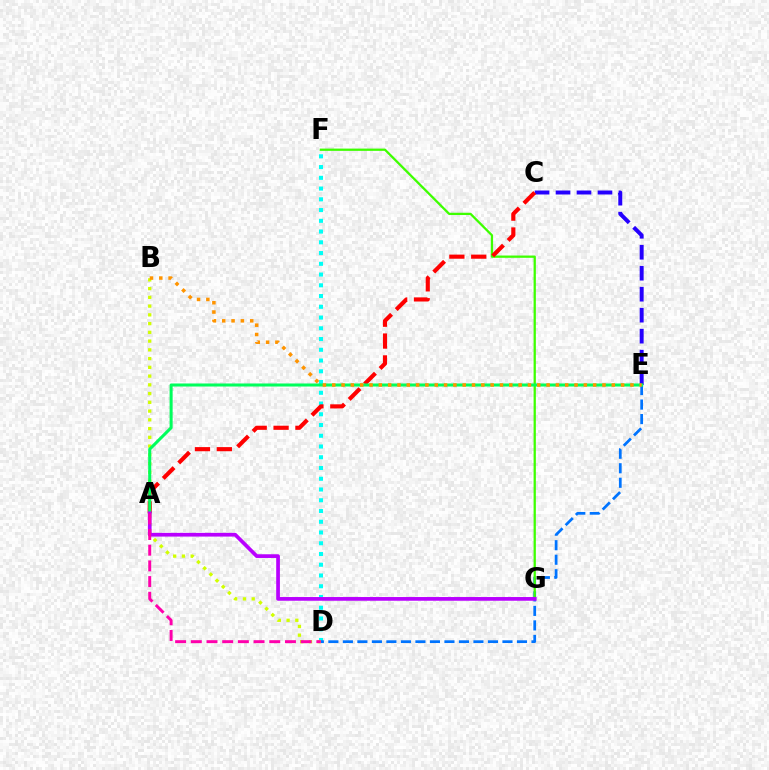{('D', 'F'): [{'color': '#00fff6', 'line_style': 'dotted', 'thickness': 2.92}], ('D', 'E'): [{'color': '#0074ff', 'line_style': 'dashed', 'thickness': 1.97}], ('B', 'D'): [{'color': '#d1ff00', 'line_style': 'dotted', 'thickness': 2.38}], ('C', 'E'): [{'color': '#2500ff', 'line_style': 'dashed', 'thickness': 2.85}], ('F', 'G'): [{'color': '#3dff00', 'line_style': 'solid', 'thickness': 1.64}], ('A', 'C'): [{'color': '#ff0000', 'line_style': 'dashed', 'thickness': 2.97}], ('A', 'E'): [{'color': '#00ff5c', 'line_style': 'solid', 'thickness': 2.19}], ('A', 'G'): [{'color': '#b900ff', 'line_style': 'solid', 'thickness': 2.67}], ('B', 'E'): [{'color': '#ff9400', 'line_style': 'dotted', 'thickness': 2.53}], ('A', 'D'): [{'color': '#ff00ac', 'line_style': 'dashed', 'thickness': 2.13}]}